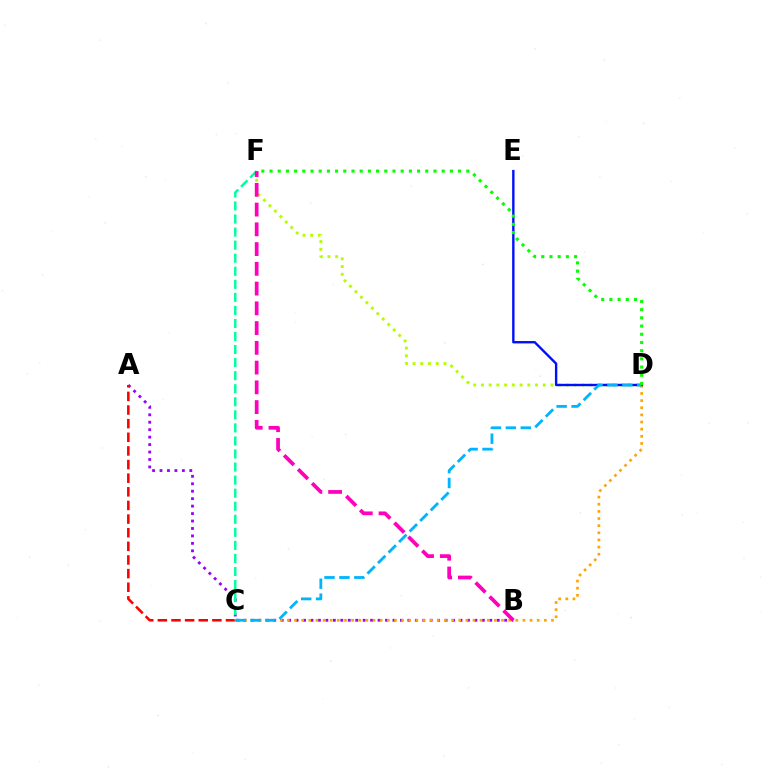{('A', 'B'): [{'color': '#9b00ff', 'line_style': 'dotted', 'thickness': 2.02}], ('D', 'F'): [{'color': '#b3ff00', 'line_style': 'dotted', 'thickness': 2.1}, {'color': '#08ff00', 'line_style': 'dotted', 'thickness': 2.23}], ('C', 'D'): [{'color': '#ffa500', 'line_style': 'dotted', 'thickness': 1.94}, {'color': '#00b5ff', 'line_style': 'dashed', 'thickness': 2.03}], ('D', 'E'): [{'color': '#0010ff', 'line_style': 'solid', 'thickness': 1.72}], ('A', 'C'): [{'color': '#ff0000', 'line_style': 'dashed', 'thickness': 1.85}], ('C', 'F'): [{'color': '#00ff9d', 'line_style': 'dashed', 'thickness': 1.77}], ('B', 'F'): [{'color': '#ff00bd', 'line_style': 'dashed', 'thickness': 2.68}]}